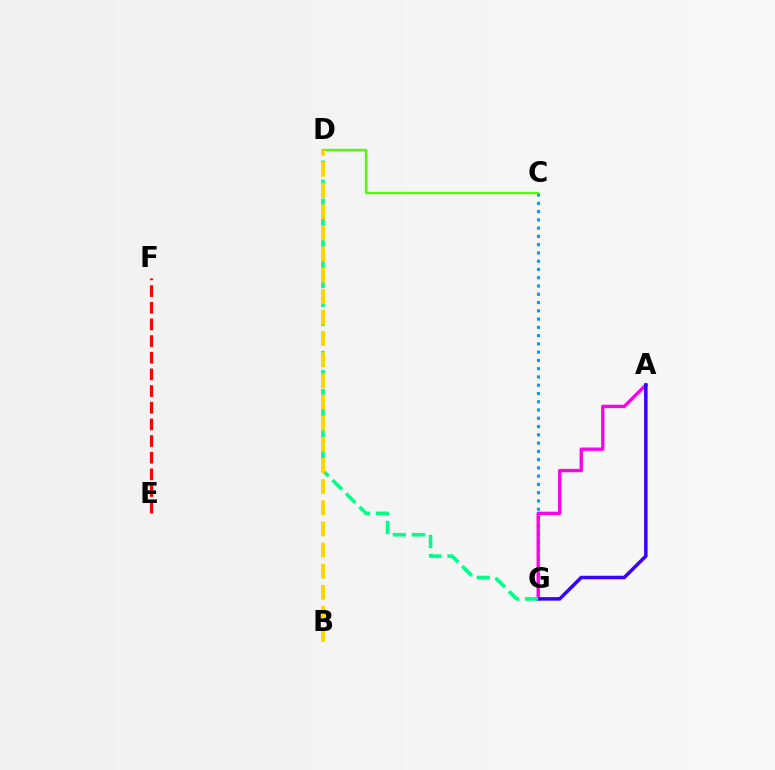{('E', 'F'): [{'color': '#ff0000', 'line_style': 'dashed', 'thickness': 2.26}], ('C', 'G'): [{'color': '#009eff', 'line_style': 'dotted', 'thickness': 2.25}], ('C', 'D'): [{'color': '#4fff00', 'line_style': 'solid', 'thickness': 1.69}], ('A', 'G'): [{'color': '#ff00ed', 'line_style': 'solid', 'thickness': 2.41}, {'color': '#3700ff', 'line_style': 'solid', 'thickness': 2.52}], ('D', 'G'): [{'color': '#00ff86', 'line_style': 'dashed', 'thickness': 2.59}], ('B', 'D'): [{'color': '#ffd500', 'line_style': 'dashed', 'thickness': 2.87}]}